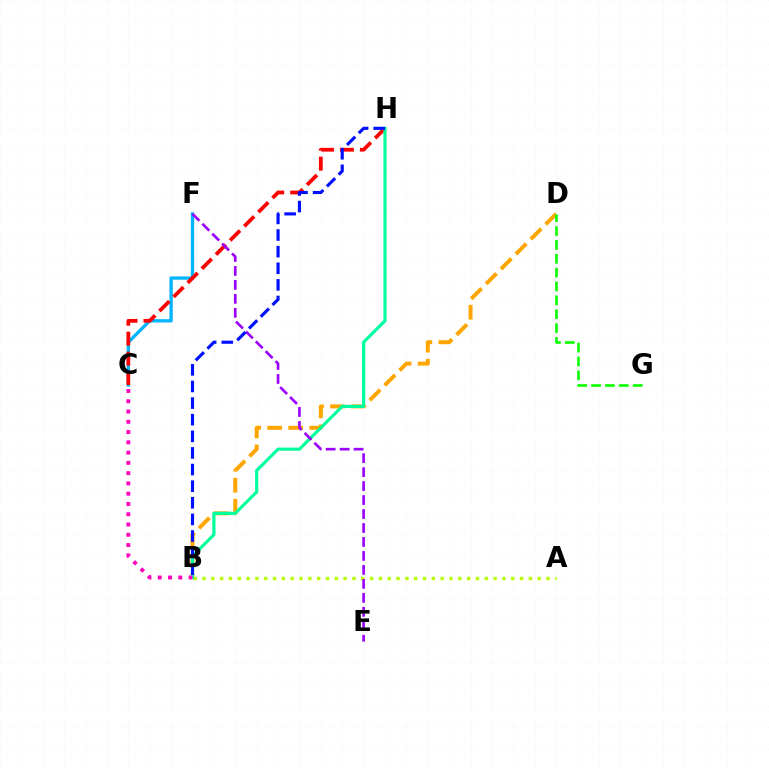{('A', 'B'): [{'color': '#b3ff00', 'line_style': 'dotted', 'thickness': 2.4}], ('B', 'D'): [{'color': '#ffa500', 'line_style': 'dashed', 'thickness': 2.86}], ('C', 'F'): [{'color': '#00b5ff', 'line_style': 'solid', 'thickness': 2.37}], ('C', 'H'): [{'color': '#ff0000', 'line_style': 'dashed', 'thickness': 2.72}], ('D', 'G'): [{'color': '#08ff00', 'line_style': 'dashed', 'thickness': 1.88}], ('B', 'H'): [{'color': '#00ff9d', 'line_style': 'solid', 'thickness': 2.29}, {'color': '#0010ff', 'line_style': 'dashed', 'thickness': 2.26}], ('B', 'C'): [{'color': '#ff00bd', 'line_style': 'dotted', 'thickness': 2.79}], ('E', 'F'): [{'color': '#9b00ff', 'line_style': 'dashed', 'thickness': 1.9}]}